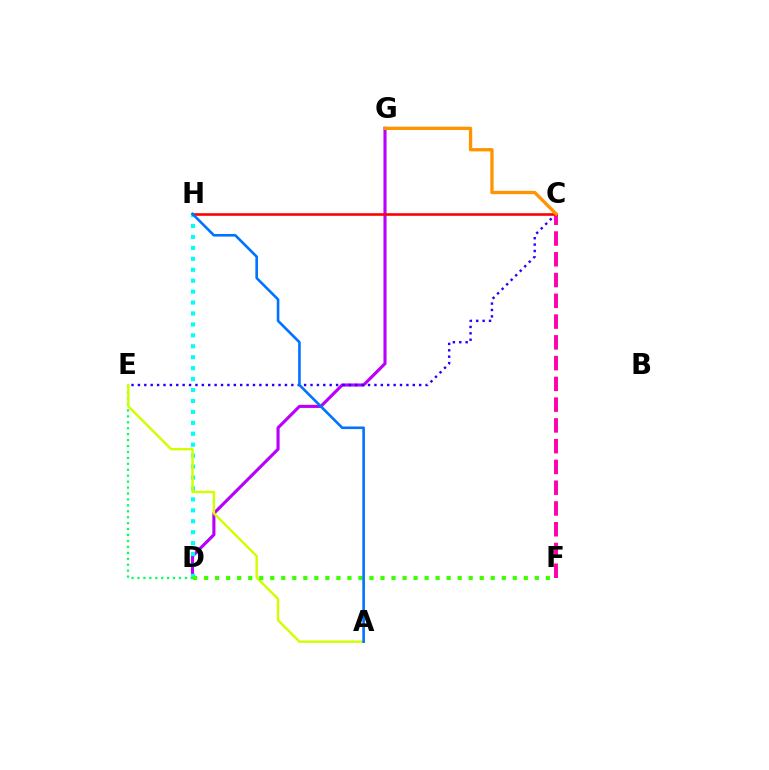{('D', 'G'): [{'color': '#b900ff', 'line_style': 'solid', 'thickness': 2.24}], ('D', 'H'): [{'color': '#00fff6', 'line_style': 'dotted', 'thickness': 2.97}], ('C', 'E'): [{'color': '#2500ff', 'line_style': 'dotted', 'thickness': 1.74}], ('D', 'E'): [{'color': '#00ff5c', 'line_style': 'dotted', 'thickness': 1.61}], ('C', 'F'): [{'color': '#ff00ac', 'line_style': 'dashed', 'thickness': 2.82}], ('C', 'H'): [{'color': '#ff0000', 'line_style': 'solid', 'thickness': 1.88}], ('A', 'E'): [{'color': '#d1ff00', 'line_style': 'solid', 'thickness': 1.74}], ('D', 'F'): [{'color': '#3dff00', 'line_style': 'dotted', 'thickness': 3.0}], ('A', 'H'): [{'color': '#0074ff', 'line_style': 'solid', 'thickness': 1.89}], ('C', 'G'): [{'color': '#ff9400', 'line_style': 'solid', 'thickness': 2.38}]}